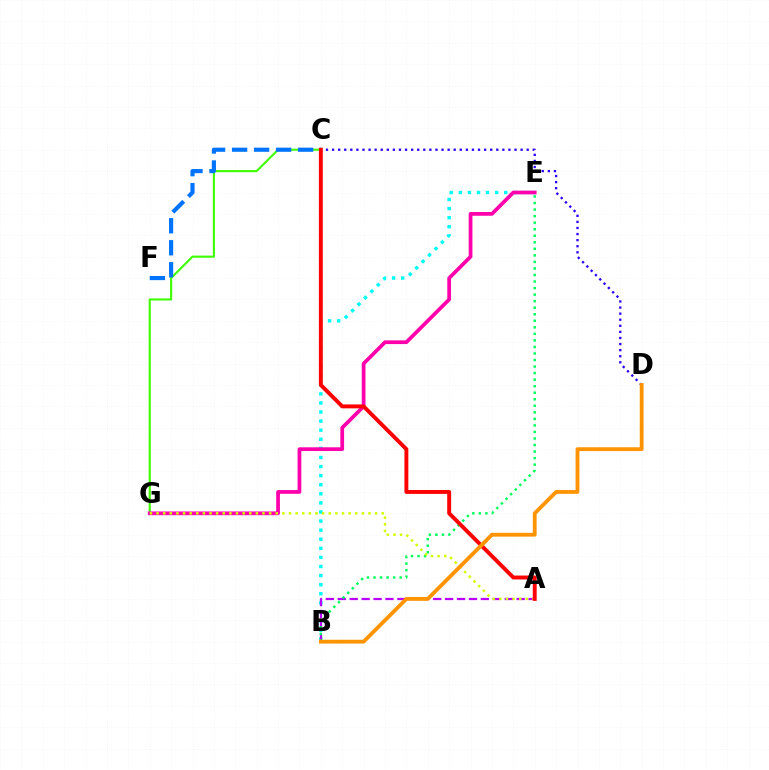{('B', 'E'): [{'color': '#00fff6', 'line_style': 'dotted', 'thickness': 2.47}, {'color': '#00ff5c', 'line_style': 'dotted', 'thickness': 1.78}], ('C', 'G'): [{'color': '#3dff00', 'line_style': 'solid', 'thickness': 1.51}], ('A', 'B'): [{'color': '#b900ff', 'line_style': 'dashed', 'thickness': 1.62}], ('E', 'G'): [{'color': '#ff00ac', 'line_style': 'solid', 'thickness': 2.69}], ('A', 'G'): [{'color': '#d1ff00', 'line_style': 'dotted', 'thickness': 1.8}], ('C', 'F'): [{'color': '#0074ff', 'line_style': 'dashed', 'thickness': 2.99}], ('C', 'D'): [{'color': '#2500ff', 'line_style': 'dotted', 'thickness': 1.65}], ('A', 'C'): [{'color': '#ff0000', 'line_style': 'solid', 'thickness': 2.82}], ('B', 'D'): [{'color': '#ff9400', 'line_style': 'solid', 'thickness': 2.75}]}